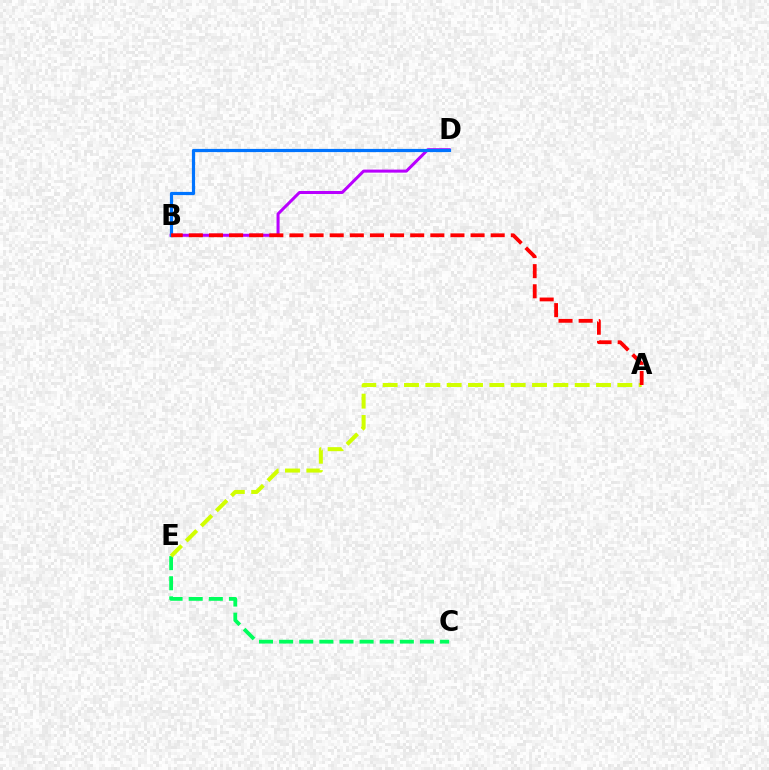{('B', 'D'): [{'color': '#b900ff', 'line_style': 'solid', 'thickness': 2.18}, {'color': '#0074ff', 'line_style': 'solid', 'thickness': 2.3}], ('C', 'E'): [{'color': '#00ff5c', 'line_style': 'dashed', 'thickness': 2.73}], ('A', 'E'): [{'color': '#d1ff00', 'line_style': 'dashed', 'thickness': 2.9}], ('A', 'B'): [{'color': '#ff0000', 'line_style': 'dashed', 'thickness': 2.73}]}